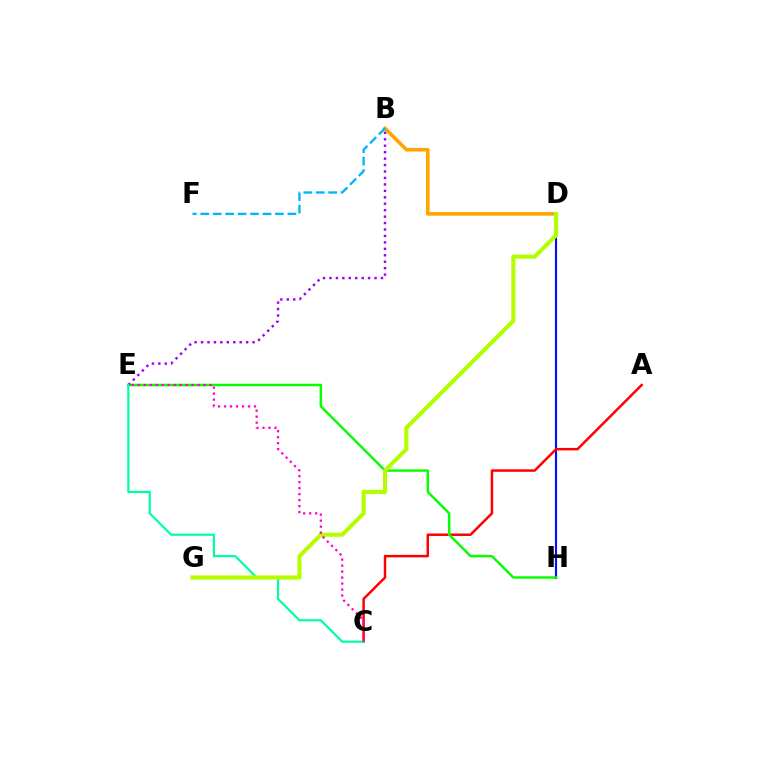{('B', 'D'): [{'color': '#ffa500', 'line_style': 'solid', 'thickness': 2.6}], ('D', 'H'): [{'color': '#0010ff', 'line_style': 'solid', 'thickness': 1.53}], ('A', 'C'): [{'color': '#ff0000', 'line_style': 'solid', 'thickness': 1.79}], ('B', 'F'): [{'color': '#00b5ff', 'line_style': 'dashed', 'thickness': 1.69}], ('E', 'H'): [{'color': '#08ff00', 'line_style': 'solid', 'thickness': 1.77}], ('B', 'E'): [{'color': '#9b00ff', 'line_style': 'dotted', 'thickness': 1.75}], ('C', 'E'): [{'color': '#00ff9d', 'line_style': 'solid', 'thickness': 1.58}, {'color': '#ff00bd', 'line_style': 'dotted', 'thickness': 1.63}], ('D', 'G'): [{'color': '#b3ff00', 'line_style': 'solid', 'thickness': 2.95}]}